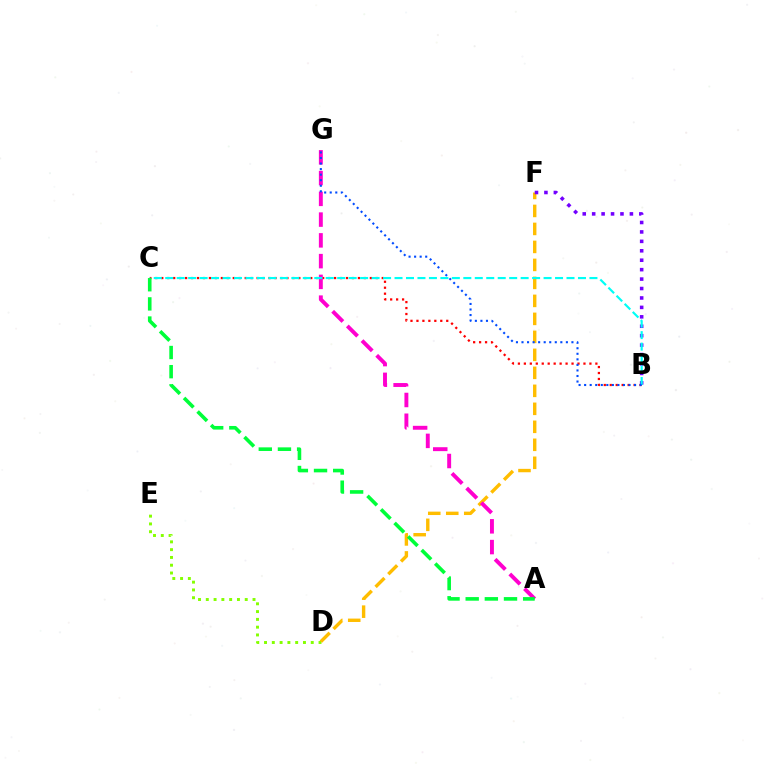{('D', 'E'): [{'color': '#84ff00', 'line_style': 'dotted', 'thickness': 2.12}], ('B', 'C'): [{'color': '#ff0000', 'line_style': 'dotted', 'thickness': 1.62}, {'color': '#00fff6', 'line_style': 'dashed', 'thickness': 1.56}], ('D', 'F'): [{'color': '#ffbd00', 'line_style': 'dashed', 'thickness': 2.44}], ('A', 'G'): [{'color': '#ff00cf', 'line_style': 'dashed', 'thickness': 2.82}], ('B', 'F'): [{'color': '#7200ff', 'line_style': 'dotted', 'thickness': 2.56}], ('A', 'C'): [{'color': '#00ff39', 'line_style': 'dashed', 'thickness': 2.6}], ('B', 'G'): [{'color': '#004bff', 'line_style': 'dotted', 'thickness': 1.51}]}